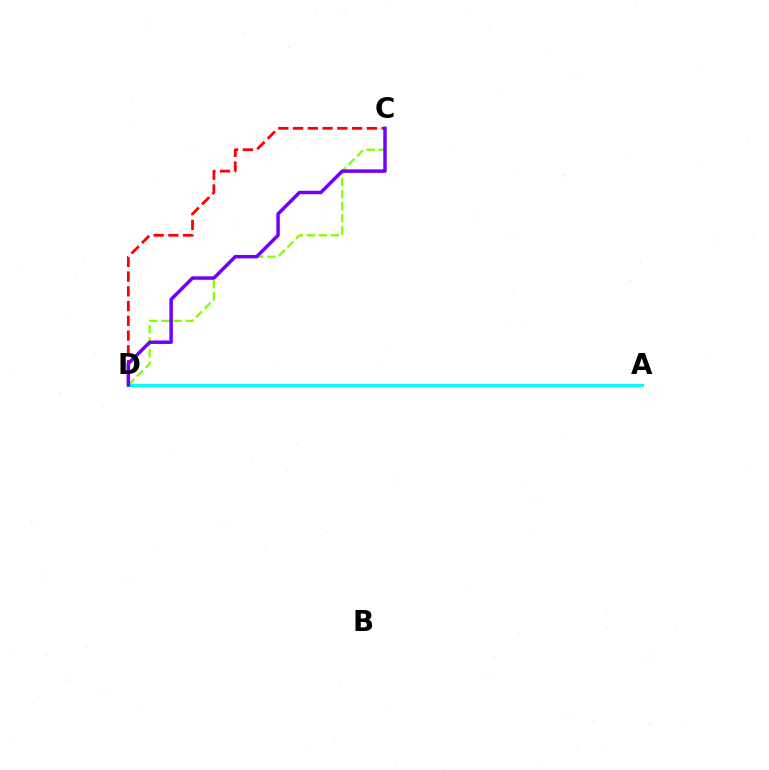{('C', 'D'): [{'color': '#84ff00', 'line_style': 'dashed', 'thickness': 1.64}, {'color': '#ff0000', 'line_style': 'dashed', 'thickness': 2.0}, {'color': '#7200ff', 'line_style': 'solid', 'thickness': 2.51}], ('A', 'D'): [{'color': '#00fff6', 'line_style': 'solid', 'thickness': 2.18}]}